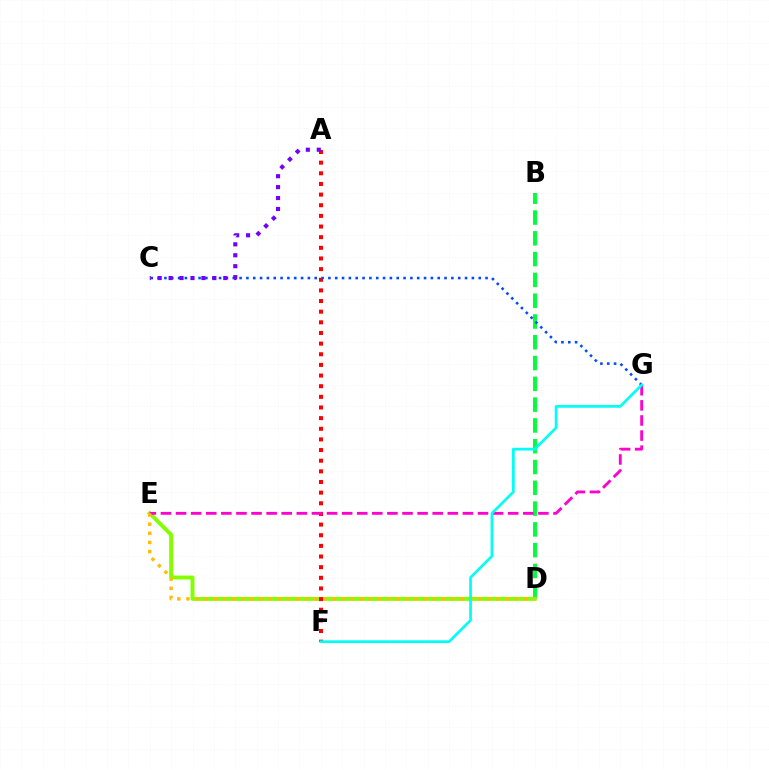{('B', 'D'): [{'color': '#00ff39', 'line_style': 'dashed', 'thickness': 2.82}], ('D', 'E'): [{'color': '#84ff00', 'line_style': 'solid', 'thickness': 2.83}, {'color': '#ffbd00', 'line_style': 'dotted', 'thickness': 2.48}], ('A', 'F'): [{'color': '#ff0000', 'line_style': 'dotted', 'thickness': 2.89}], ('E', 'G'): [{'color': '#ff00cf', 'line_style': 'dashed', 'thickness': 2.05}], ('C', 'G'): [{'color': '#004bff', 'line_style': 'dotted', 'thickness': 1.86}], ('F', 'G'): [{'color': '#00fff6', 'line_style': 'solid', 'thickness': 1.95}], ('A', 'C'): [{'color': '#7200ff', 'line_style': 'dotted', 'thickness': 2.97}]}